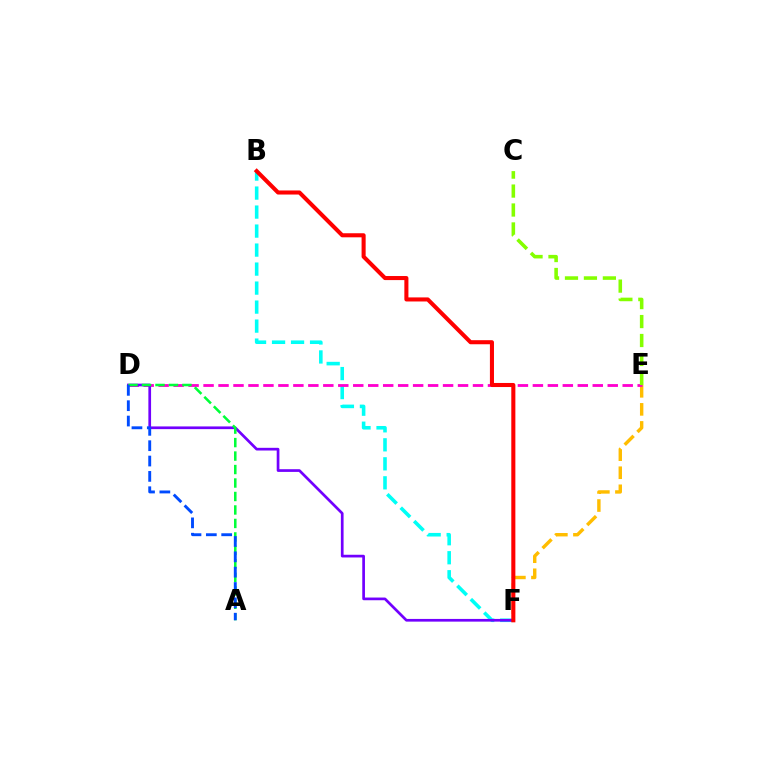{('B', 'F'): [{'color': '#00fff6', 'line_style': 'dashed', 'thickness': 2.58}, {'color': '#ff0000', 'line_style': 'solid', 'thickness': 2.93}], ('E', 'F'): [{'color': '#ffbd00', 'line_style': 'dashed', 'thickness': 2.45}], ('D', 'E'): [{'color': '#ff00cf', 'line_style': 'dashed', 'thickness': 2.03}], ('D', 'F'): [{'color': '#7200ff', 'line_style': 'solid', 'thickness': 1.94}], ('A', 'D'): [{'color': '#00ff39', 'line_style': 'dashed', 'thickness': 1.83}, {'color': '#004bff', 'line_style': 'dashed', 'thickness': 2.08}], ('C', 'E'): [{'color': '#84ff00', 'line_style': 'dashed', 'thickness': 2.57}]}